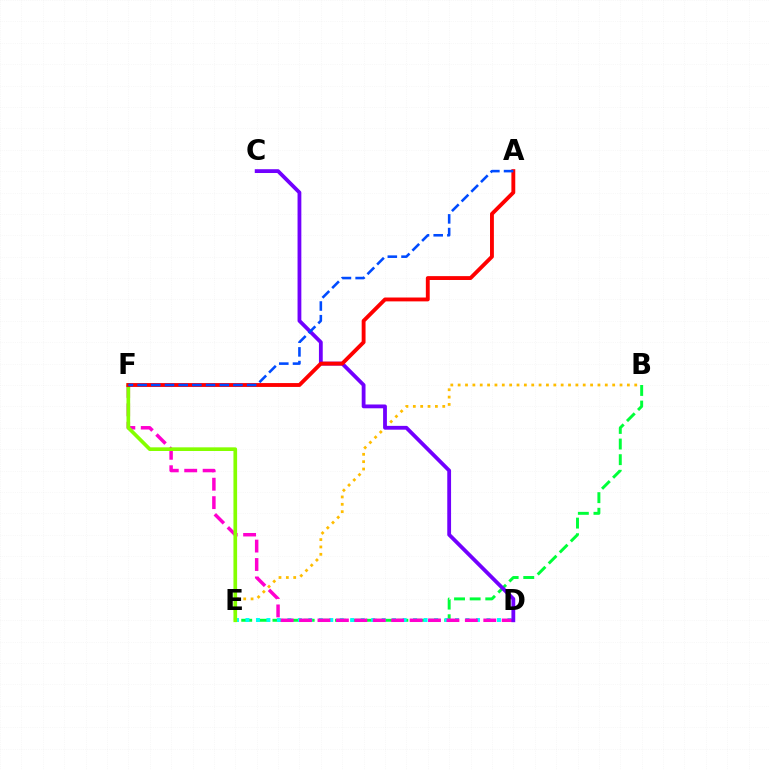{('B', 'E'): [{'color': '#ffbd00', 'line_style': 'dotted', 'thickness': 2.0}, {'color': '#00ff39', 'line_style': 'dashed', 'thickness': 2.12}], ('D', 'E'): [{'color': '#00fff6', 'line_style': 'dotted', 'thickness': 2.85}], ('D', 'F'): [{'color': '#ff00cf', 'line_style': 'dashed', 'thickness': 2.5}], ('E', 'F'): [{'color': '#84ff00', 'line_style': 'solid', 'thickness': 2.64}], ('C', 'D'): [{'color': '#7200ff', 'line_style': 'solid', 'thickness': 2.74}], ('A', 'F'): [{'color': '#ff0000', 'line_style': 'solid', 'thickness': 2.78}, {'color': '#004bff', 'line_style': 'dashed', 'thickness': 1.86}]}